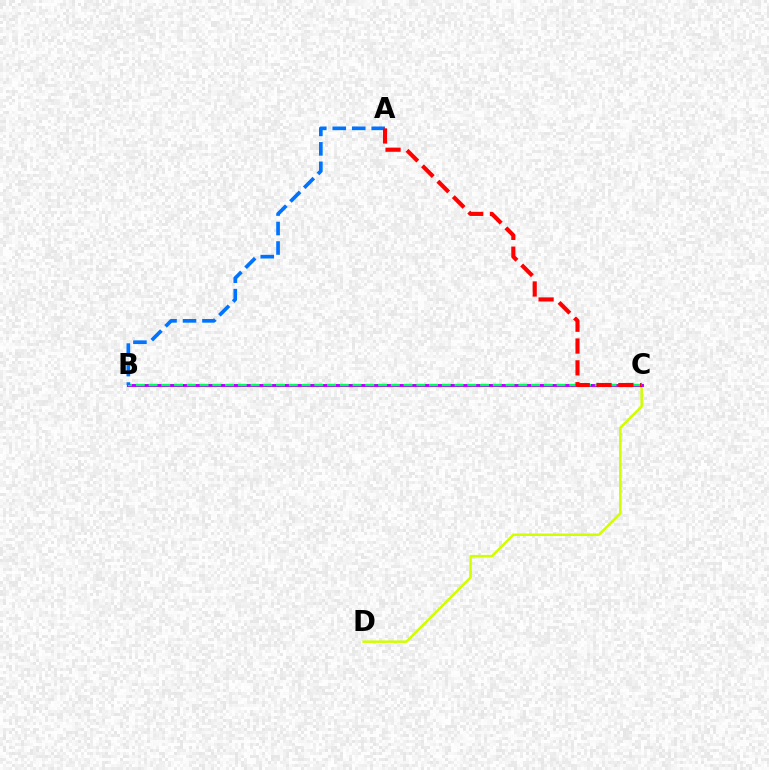{('C', 'D'): [{'color': '#d1ff00', 'line_style': 'solid', 'thickness': 1.81}], ('B', 'C'): [{'color': '#b900ff', 'line_style': 'solid', 'thickness': 2.11}, {'color': '#00ff5c', 'line_style': 'dashed', 'thickness': 1.73}], ('A', 'B'): [{'color': '#0074ff', 'line_style': 'dashed', 'thickness': 2.65}], ('A', 'C'): [{'color': '#ff0000', 'line_style': 'dashed', 'thickness': 2.97}]}